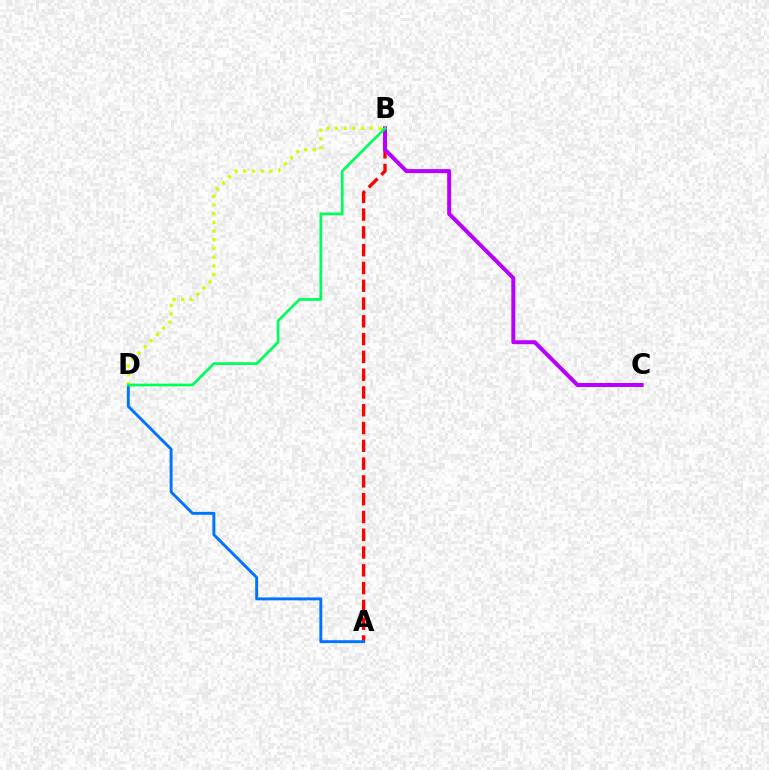{('A', 'B'): [{'color': '#ff0000', 'line_style': 'dashed', 'thickness': 2.42}], ('A', 'D'): [{'color': '#0074ff', 'line_style': 'solid', 'thickness': 2.1}], ('B', 'D'): [{'color': '#d1ff00', 'line_style': 'dotted', 'thickness': 2.37}, {'color': '#00ff5c', 'line_style': 'solid', 'thickness': 1.97}], ('B', 'C'): [{'color': '#b900ff', 'line_style': 'solid', 'thickness': 2.89}]}